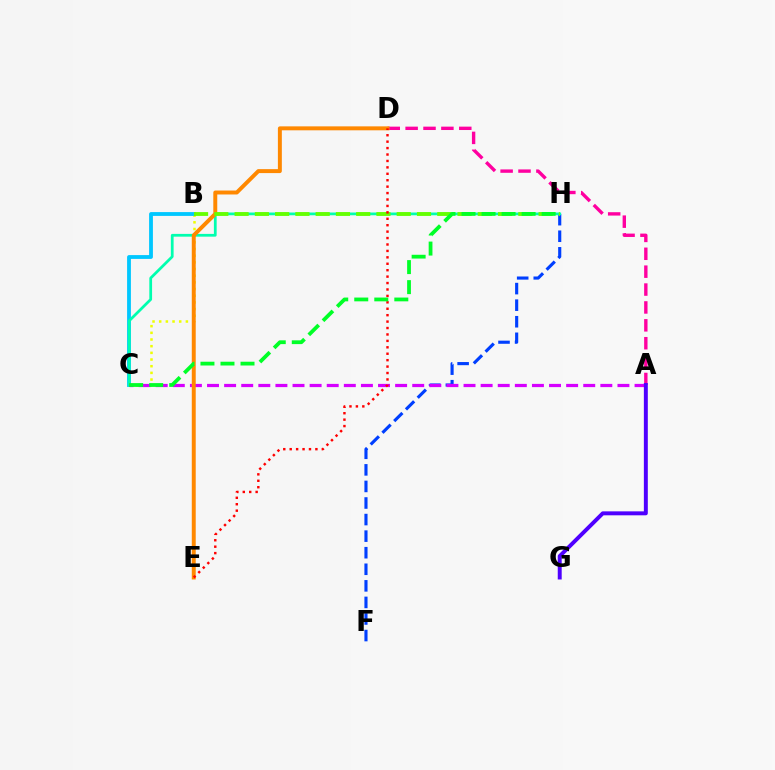{('F', 'H'): [{'color': '#003fff', 'line_style': 'dashed', 'thickness': 2.25}], ('B', 'C'): [{'color': '#eeff00', 'line_style': 'dotted', 'thickness': 1.81}, {'color': '#00c7ff', 'line_style': 'solid', 'thickness': 2.75}], ('C', 'H'): [{'color': '#00ffaf', 'line_style': 'solid', 'thickness': 1.99}, {'color': '#00ff27', 'line_style': 'dashed', 'thickness': 2.72}], ('A', 'C'): [{'color': '#d600ff', 'line_style': 'dashed', 'thickness': 2.32}], ('A', 'D'): [{'color': '#ff00a0', 'line_style': 'dashed', 'thickness': 2.43}], ('D', 'E'): [{'color': '#ff8800', 'line_style': 'solid', 'thickness': 2.84}, {'color': '#ff0000', 'line_style': 'dotted', 'thickness': 1.75}], ('B', 'H'): [{'color': '#66ff00', 'line_style': 'dashed', 'thickness': 2.75}], ('A', 'G'): [{'color': '#4f00ff', 'line_style': 'solid', 'thickness': 2.84}]}